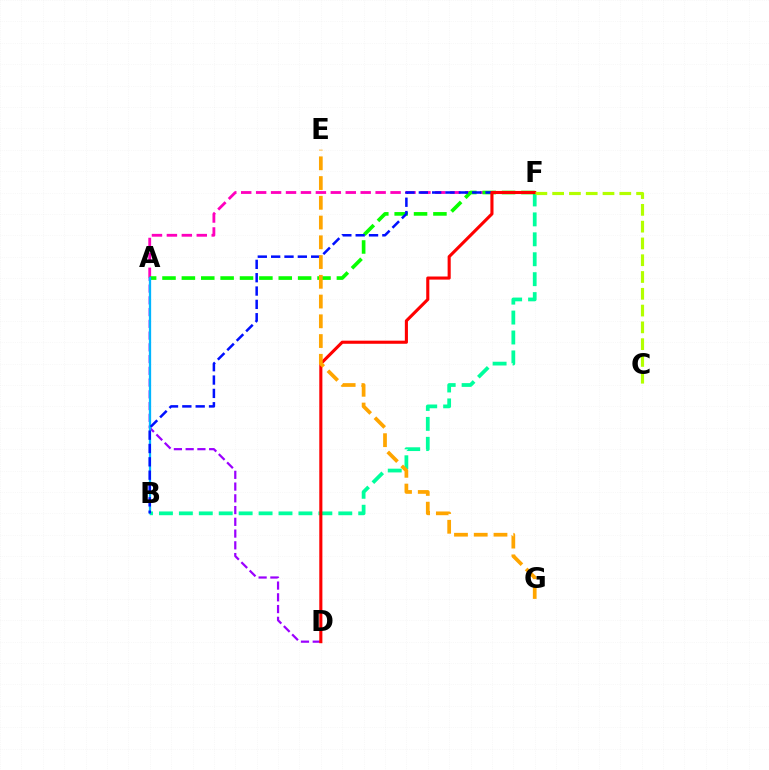{('A', 'F'): [{'color': '#ff00bd', 'line_style': 'dashed', 'thickness': 2.03}, {'color': '#08ff00', 'line_style': 'dashed', 'thickness': 2.63}], ('B', 'F'): [{'color': '#00ff9d', 'line_style': 'dashed', 'thickness': 2.71}, {'color': '#0010ff', 'line_style': 'dashed', 'thickness': 1.81}], ('A', 'D'): [{'color': '#9b00ff', 'line_style': 'dashed', 'thickness': 1.6}], ('A', 'B'): [{'color': '#00b5ff', 'line_style': 'solid', 'thickness': 1.64}], ('D', 'F'): [{'color': '#ff0000', 'line_style': 'solid', 'thickness': 2.23}], ('C', 'F'): [{'color': '#b3ff00', 'line_style': 'dashed', 'thickness': 2.28}], ('E', 'G'): [{'color': '#ffa500', 'line_style': 'dashed', 'thickness': 2.68}]}